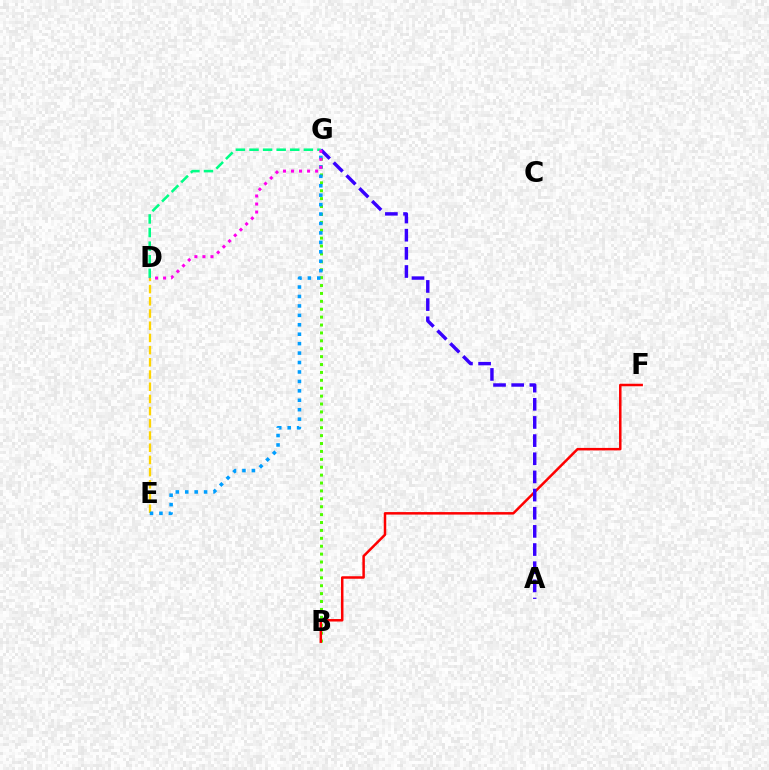{('B', 'G'): [{'color': '#4fff00', 'line_style': 'dotted', 'thickness': 2.15}], ('D', 'E'): [{'color': '#ffd500', 'line_style': 'dashed', 'thickness': 1.66}], ('B', 'F'): [{'color': '#ff0000', 'line_style': 'solid', 'thickness': 1.8}], ('A', 'G'): [{'color': '#3700ff', 'line_style': 'dashed', 'thickness': 2.47}], ('E', 'G'): [{'color': '#009eff', 'line_style': 'dotted', 'thickness': 2.56}], ('D', 'G'): [{'color': '#00ff86', 'line_style': 'dashed', 'thickness': 1.85}, {'color': '#ff00ed', 'line_style': 'dotted', 'thickness': 2.18}]}